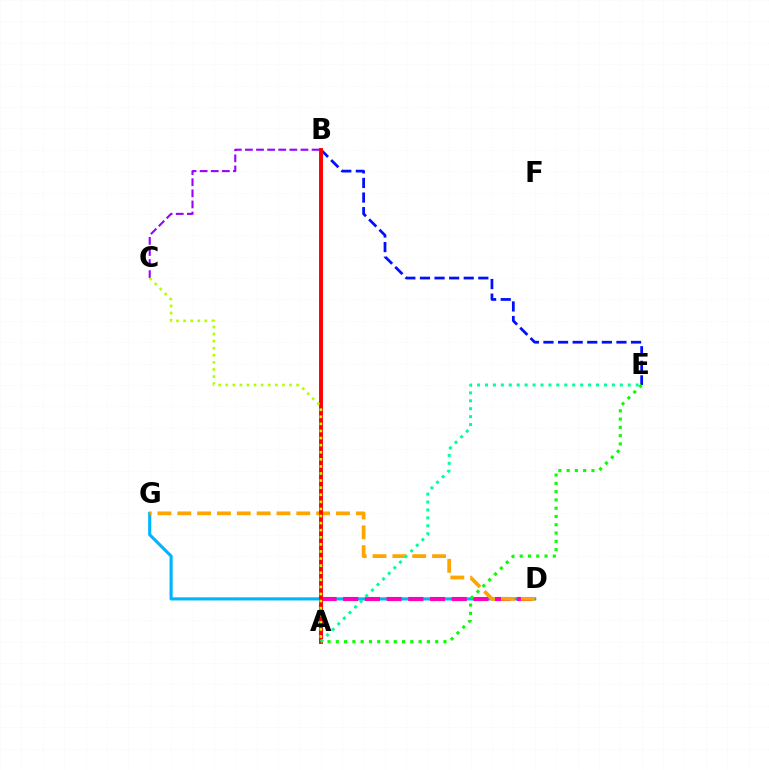{('D', 'G'): [{'color': '#00b5ff', 'line_style': 'solid', 'thickness': 2.26}, {'color': '#ffa500', 'line_style': 'dashed', 'thickness': 2.69}], ('B', 'E'): [{'color': '#0010ff', 'line_style': 'dashed', 'thickness': 1.98}], ('A', 'D'): [{'color': '#ff00bd', 'line_style': 'dashed', 'thickness': 2.95}], ('A', 'B'): [{'color': '#ff0000', 'line_style': 'solid', 'thickness': 2.82}], ('B', 'C'): [{'color': '#9b00ff', 'line_style': 'dashed', 'thickness': 1.51}], ('A', 'E'): [{'color': '#00ff9d', 'line_style': 'dotted', 'thickness': 2.15}, {'color': '#08ff00', 'line_style': 'dotted', 'thickness': 2.25}], ('A', 'C'): [{'color': '#b3ff00', 'line_style': 'dotted', 'thickness': 1.93}]}